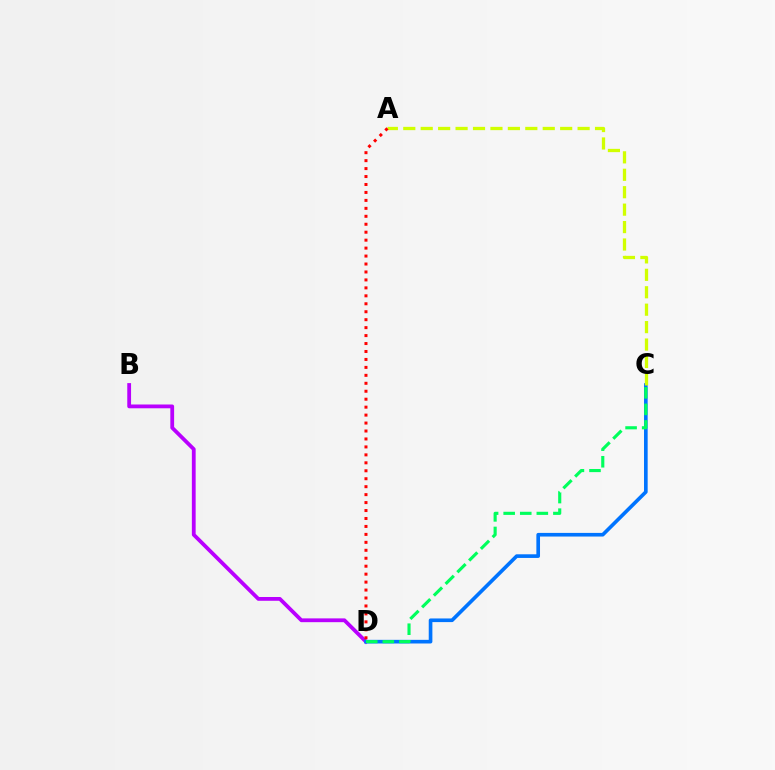{('B', 'D'): [{'color': '#b900ff', 'line_style': 'solid', 'thickness': 2.73}], ('C', 'D'): [{'color': '#0074ff', 'line_style': 'solid', 'thickness': 2.62}, {'color': '#00ff5c', 'line_style': 'dashed', 'thickness': 2.25}], ('A', 'C'): [{'color': '#d1ff00', 'line_style': 'dashed', 'thickness': 2.37}], ('A', 'D'): [{'color': '#ff0000', 'line_style': 'dotted', 'thickness': 2.16}]}